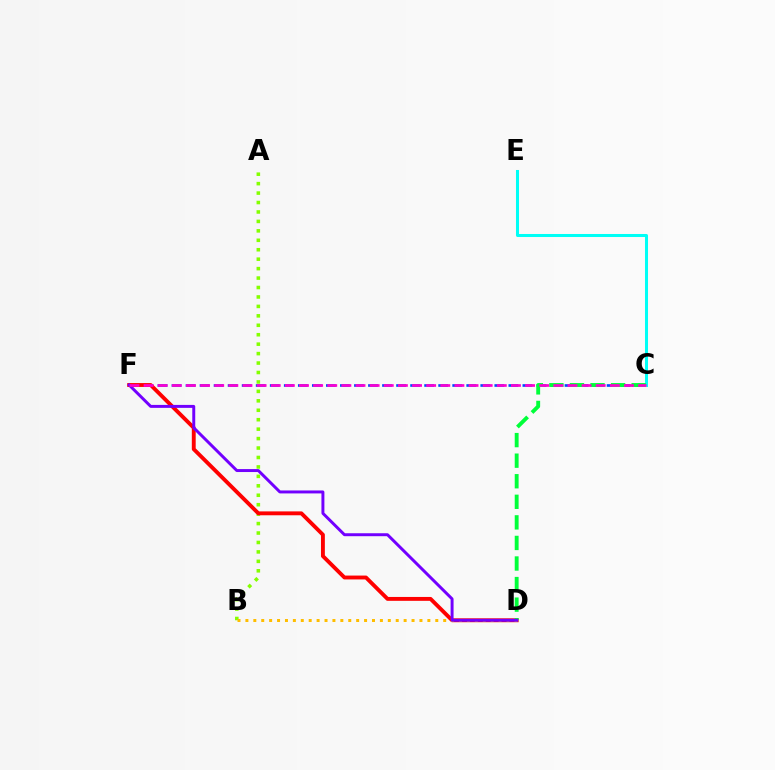{('C', 'F'): [{'color': '#004bff', 'line_style': 'dashed', 'thickness': 1.91}, {'color': '#ff00cf', 'line_style': 'dashed', 'thickness': 1.92}], ('A', 'B'): [{'color': '#84ff00', 'line_style': 'dotted', 'thickness': 2.57}], ('C', 'E'): [{'color': '#00fff6', 'line_style': 'solid', 'thickness': 2.18}], ('D', 'F'): [{'color': '#ff0000', 'line_style': 'solid', 'thickness': 2.79}, {'color': '#7200ff', 'line_style': 'solid', 'thickness': 2.13}], ('B', 'D'): [{'color': '#ffbd00', 'line_style': 'dotted', 'thickness': 2.15}], ('C', 'D'): [{'color': '#00ff39', 'line_style': 'dashed', 'thickness': 2.79}]}